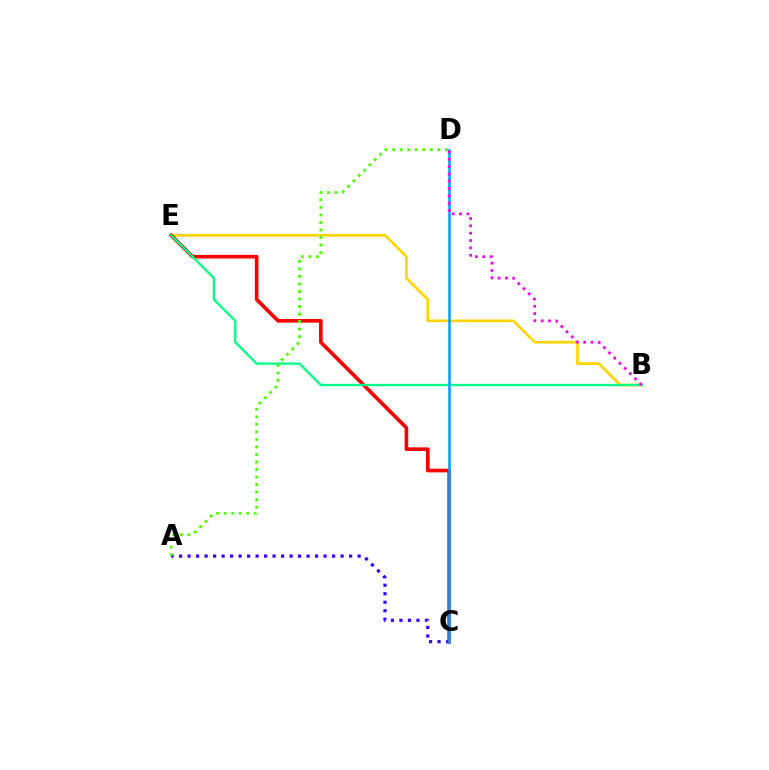{('B', 'E'): [{'color': '#ffd500', 'line_style': 'solid', 'thickness': 1.94}, {'color': '#00ff86', 'line_style': 'solid', 'thickness': 1.67}], ('A', 'C'): [{'color': '#3700ff', 'line_style': 'dotted', 'thickness': 2.31}], ('C', 'E'): [{'color': '#ff0000', 'line_style': 'solid', 'thickness': 2.61}], ('C', 'D'): [{'color': '#009eff', 'line_style': 'solid', 'thickness': 1.83}], ('A', 'D'): [{'color': '#4fff00', 'line_style': 'dotted', 'thickness': 2.05}], ('B', 'D'): [{'color': '#ff00ed', 'line_style': 'dotted', 'thickness': 1.99}]}